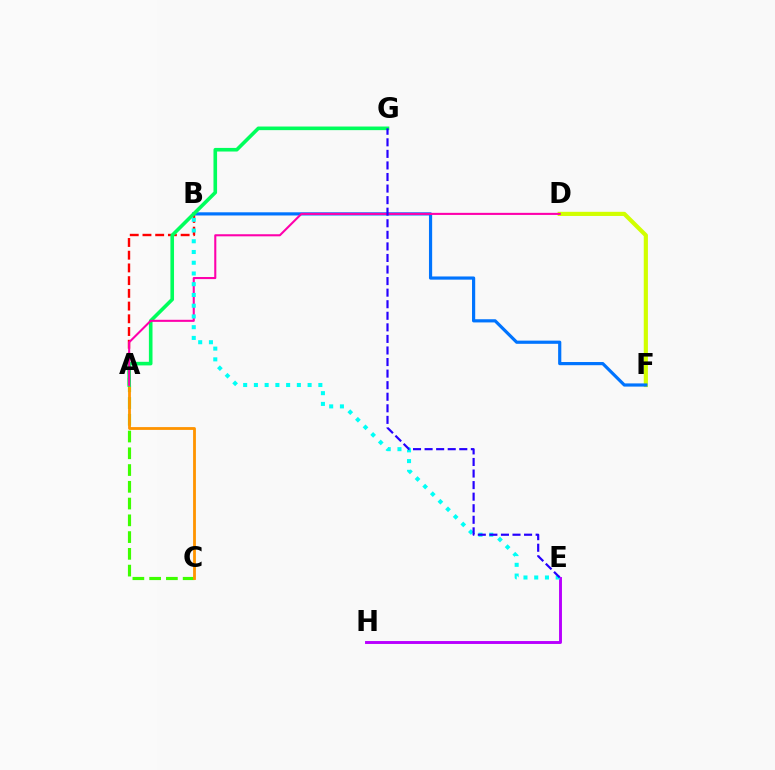{('D', 'F'): [{'color': '#d1ff00', 'line_style': 'solid', 'thickness': 3.0}], ('A', 'C'): [{'color': '#3dff00', 'line_style': 'dashed', 'thickness': 2.28}, {'color': '#ff9400', 'line_style': 'solid', 'thickness': 2.02}], ('E', 'H'): [{'color': '#b900ff', 'line_style': 'solid', 'thickness': 2.1}], ('A', 'B'): [{'color': '#ff0000', 'line_style': 'dashed', 'thickness': 1.73}], ('B', 'F'): [{'color': '#0074ff', 'line_style': 'solid', 'thickness': 2.29}], ('A', 'G'): [{'color': '#00ff5c', 'line_style': 'solid', 'thickness': 2.6}], ('A', 'D'): [{'color': '#ff00ac', 'line_style': 'solid', 'thickness': 1.5}], ('B', 'E'): [{'color': '#00fff6', 'line_style': 'dotted', 'thickness': 2.92}], ('E', 'G'): [{'color': '#2500ff', 'line_style': 'dashed', 'thickness': 1.57}]}